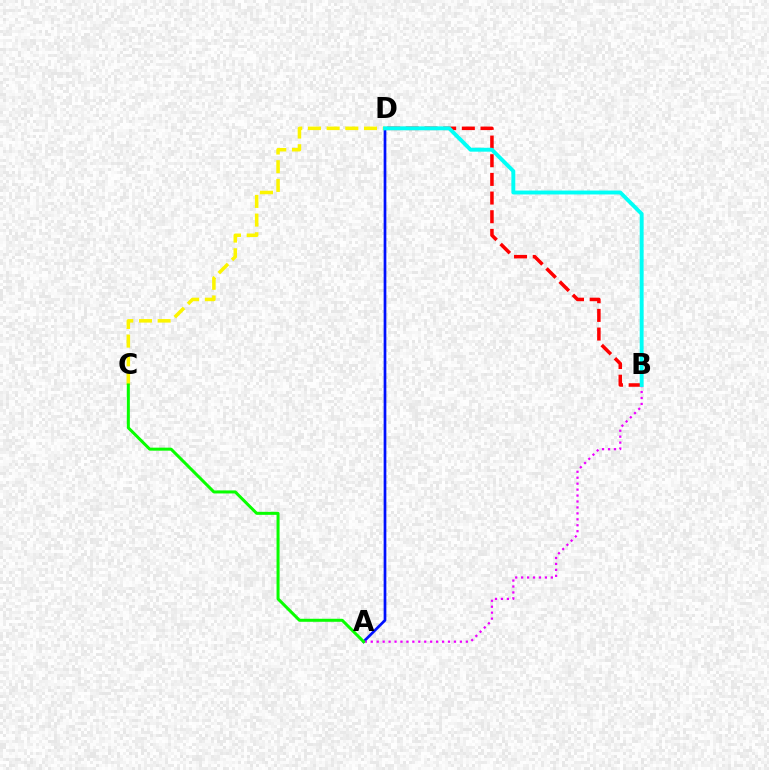{('A', 'D'): [{'color': '#0010ff', 'line_style': 'solid', 'thickness': 1.95}], ('B', 'D'): [{'color': '#ff0000', 'line_style': 'dashed', 'thickness': 2.54}, {'color': '#00fff6', 'line_style': 'solid', 'thickness': 2.81}], ('A', 'B'): [{'color': '#ee00ff', 'line_style': 'dotted', 'thickness': 1.61}], ('C', 'D'): [{'color': '#fcf500', 'line_style': 'dashed', 'thickness': 2.54}], ('A', 'C'): [{'color': '#08ff00', 'line_style': 'solid', 'thickness': 2.17}]}